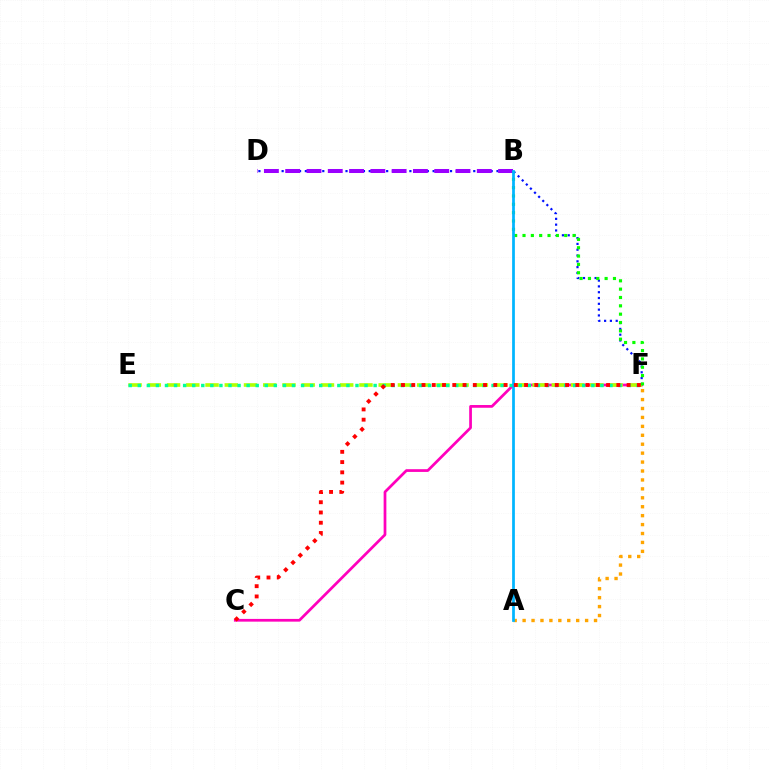{('C', 'F'): [{'color': '#ff00bd', 'line_style': 'solid', 'thickness': 1.97}, {'color': '#ff0000', 'line_style': 'dotted', 'thickness': 2.79}], ('D', 'F'): [{'color': '#0010ff', 'line_style': 'dotted', 'thickness': 1.58}], ('E', 'F'): [{'color': '#b3ff00', 'line_style': 'dashed', 'thickness': 2.61}, {'color': '#00ff9d', 'line_style': 'dotted', 'thickness': 2.46}], ('B', 'D'): [{'color': '#9b00ff', 'line_style': 'dashed', 'thickness': 2.89}], ('B', 'F'): [{'color': '#08ff00', 'line_style': 'dotted', 'thickness': 2.27}], ('A', 'F'): [{'color': '#ffa500', 'line_style': 'dotted', 'thickness': 2.43}], ('A', 'B'): [{'color': '#00b5ff', 'line_style': 'solid', 'thickness': 1.98}]}